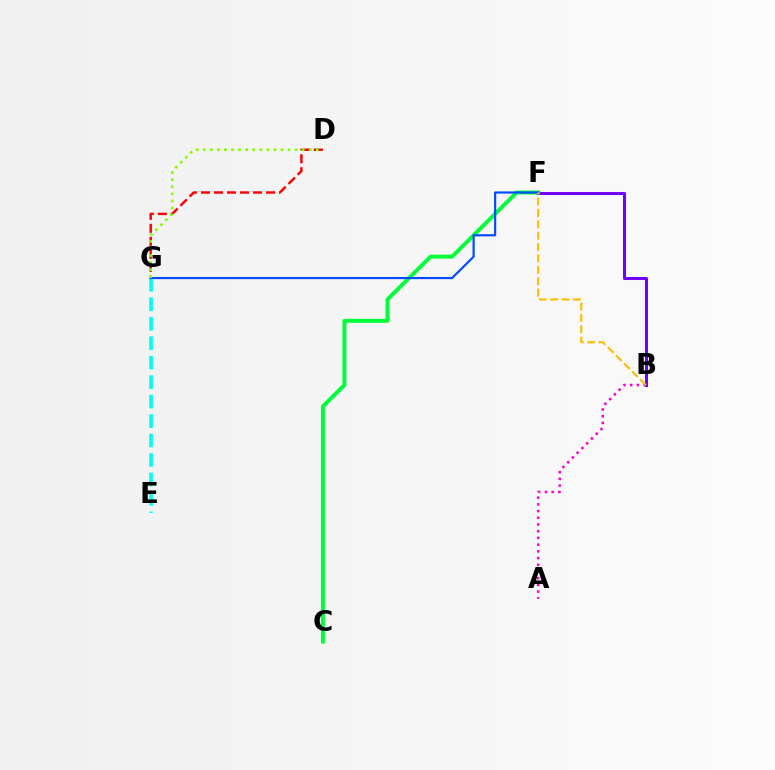{('B', 'F'): [{'color': '#7200ff', 'line_style': 'solid', 'thickness': 2.17}, {'color': '#ffbd00', 'line_style': 'dashed', 'thickness': 1.55}], ('D', 'G'): [{'color': '#ff0000', 'line_style': 'dashed', 'thickness': 1.77}, {'color': '#84ff00', 'line_style': 'dotted', 'thickness': 1.92}], ('E', 'G'): [{'color': '#00fff6', 'line_style': 'dashed', 'thickness': 2.64}], ('C', 'F'): [{'color': '#00ff39', 'line_style': 'solid', 'thickness': 2.84}], ('A', 'B'): [{'color': '#ff00cf', 'line_style': 'dotted', 'thickness': 1.82}], ('F', 'G'): [{'color': '#004bff', 'line_style': 'solid', 'thickness': 1.57}]}